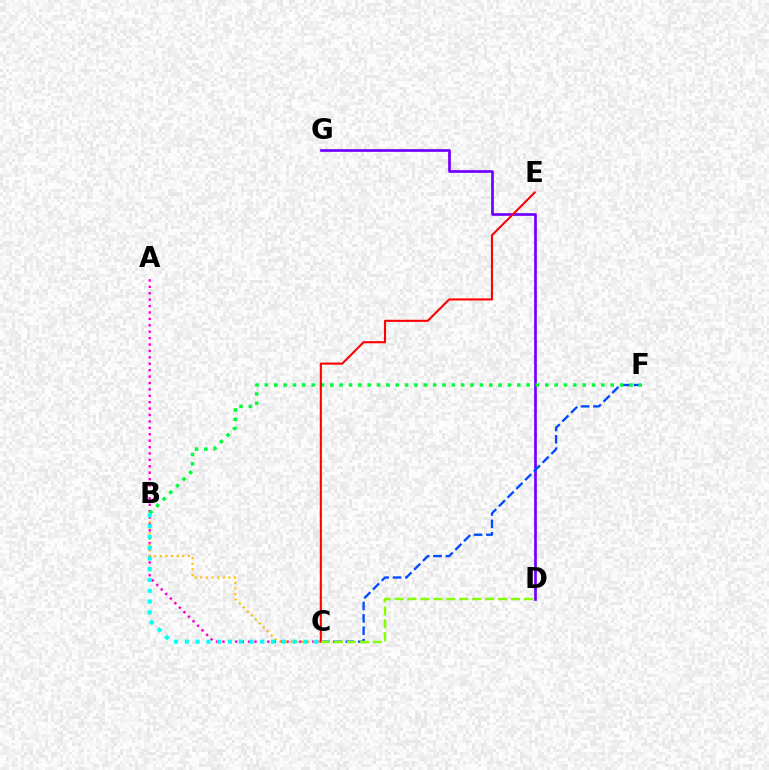{('A', 'C'): [{'color': '#ff00cf', 'line_style': 'dotted', 'thickness': 1.74}], ('B', 'C'): [{'color': '#ffbd00', 'line_style': 'dotted', 'thickness': 1.53}, {'color': '#00fff6', 'line_style': 'dotted', 'thickness': 2.93}], ('D', 'G'): [{'color': '#7200ff', 'line_style': 'solid', 'thickness': 1.95}], ('C', 'F'): [{'color': '#004bff', 'line_style': 'dashed', 'thickness': 1.68}], ('B', 'F'): [{'color': '#00ff39', 'line_style': 'dotted', 'thickness': 2.54}], ('C', 'E'): [{'color': '#ff0000', 'line_style': 'solid', 'thickness': 1.5}], ('C', 'D'): [{'color': '#84ff00', 'line_style': 'dashed', 'thickness': 1.76}]}